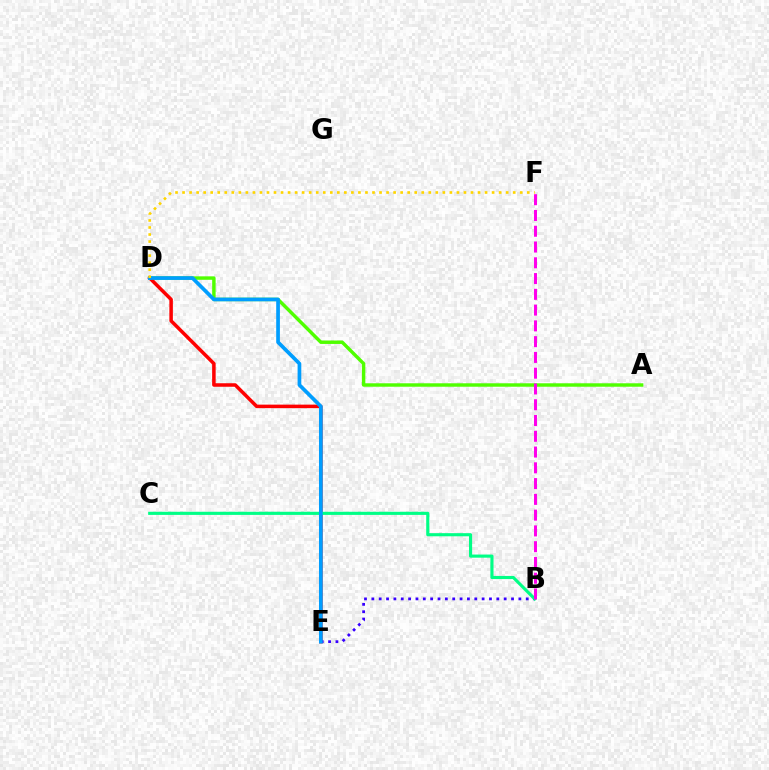{('A', 'D'): [{'color': '#4fff00', 'line_style': 'solid', 'thickness': 2.47}], ('D', 'E'): [{'color': '#ff0000', 'line_style': 'solid', 'thickness': 2.53}, {'color': '#009eff', 'line_style': 'solid', 'thickness': 2.67}], ('B', 'E'): [{'color': '#3700ff', 'line_style': 'dotted', 'thickness': 2.0}], ('B', 'C'): [{'color': '#00ff86', 'line_style': 'solid', 'thickness': 2.25}], ('D', 'F'): [{'color': '#ffd500', 'line_style': 'dotted', 'thickness': 1.91}], ('B', 'F'): [{'color': '#ff00ed', 'line_style': 'dashed', 'thickness': 2.14}]}